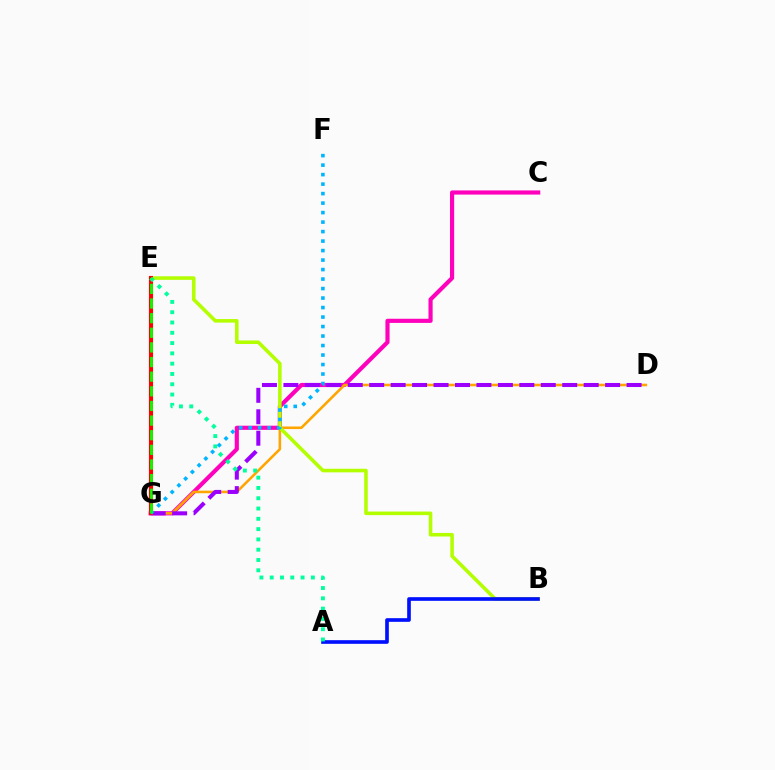{('C', 'G'): [{'color': '#ff00bd', 'line_style': 'solid', 'thickness': 2.99}], ('D', 'G'): [{'color': '#ffa500', 'line_style': 'solid', 'thickness': 1.85}, {'color': '#9b00ff', 'line_style': 'dashed', 'thickness': 2.91}], ('B', 'E'): [{'color': '#b3ff00', 'line_style': 'solid', 'thickness': 2.57}], ('A', 'B'): [{'color': '#0010ff', 'line_style': 'solid', 'thickness': 2.63}], ('E', 'G'): [{'color': '#ff0000', 'line_style': 'solid', 'thickness': 2.97}, {'color': '#08ff00', 'line_style': 'dashed', 'thickness': 1.99}], ('A', 'E'): [{'color': '#00ff9d', 'line_style': 'dotted', 'thickness': 2.8}], ('F', 'G'): [{'color': '#00b5ff', 'line_style': 'dotted', 'thickness': 2.58}]}